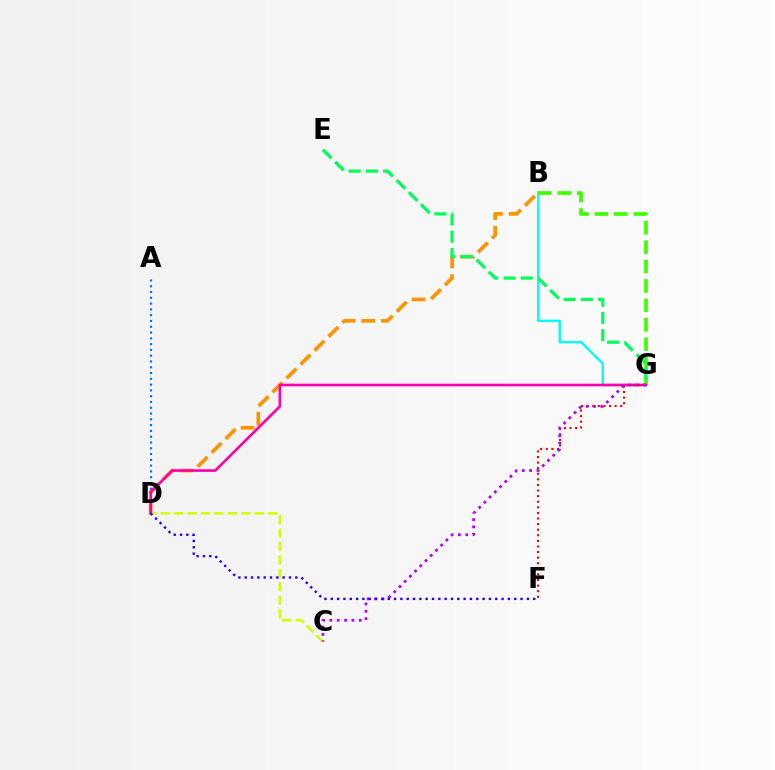{('B', 'G'): [{'color': '#00fff6', 'line_style': 'solid', 'thickness': 1.71}, {'color': '#3dff00', 'line_style': 'dashed', 'thickness': 2.64}], ('B', 'D'): [{'color': '#ff9400', 'line_style': 'dashed', 'thickness': 2.68}], ('C', 'D'): [{'color': '#d1ff00', 'line_style': 'dashed', 'thickness': 1.83}], ('A', 'D'): [{'color': '#0074ff', 'line_style': 'dotted', 'thickness': 1.57}], ('E', 'G'): [{'color': '#00ff5c', 'line_style': 'dashed', 'thickness': 2.34}], ('D', 'G'): [{'color': '#ff00ac', 'line_style': 'solid', 'thickness': 1.91}], ('F', 'G'): [{'color': '#ff0000', 'line_style': 'dotted', 'thickness': 1.52}], ('C', 'G'): [{'color': '#b900ff', 'line_style': 'dotted', 'thickness': 2.0}], ('D', 'F'): [{'color': '#2500ff', 'line_style': 'dotted', 'thickness': 1.72}]}